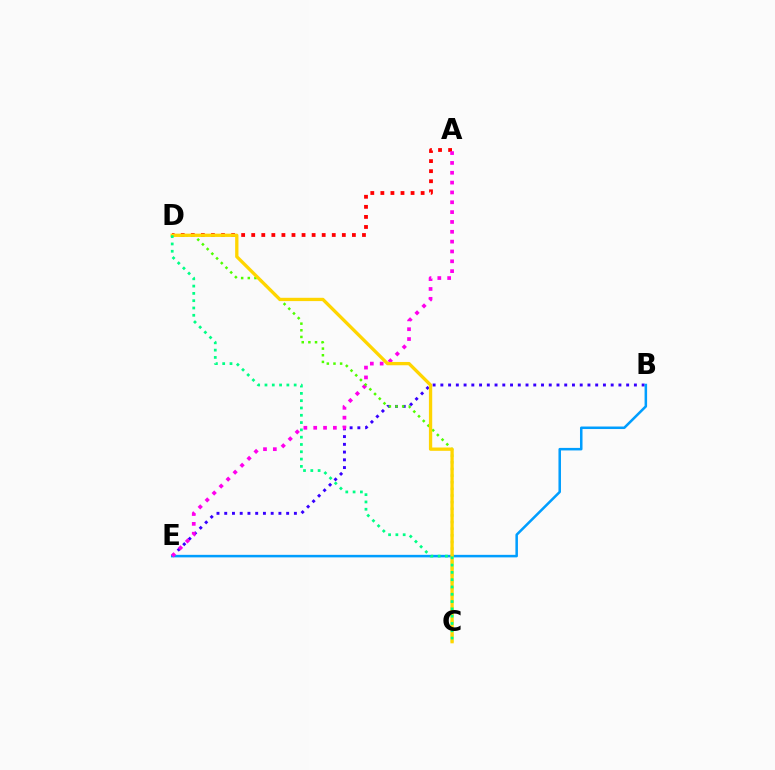{('B', 'E'): [{'color': '#3700ff', 'line_style': 'dotted', 'thickness': 2.1}, {'color': '#009eff', 'line_style': 'solid', 'thickness': 1.82}], ('A', 'D'): [{'color': '#ff0000', 'line_style': 'dotted', 'thickness': 2.74}], ('A', 'E'): [{'color': '#ff00ed', 'line_style': 'dotted', 'thickness': 2.67}], ('C', 'D'): [{'color': '#4fff00', 'line_style': 'dotted', 'thickness': 1.8}, {'color': '#ffd500', 'line_style': 'solid', 'thickness': 2.38}, {'color': '#00ff86', 'line_style': 'dotted', 'thickness': 1.98}]}